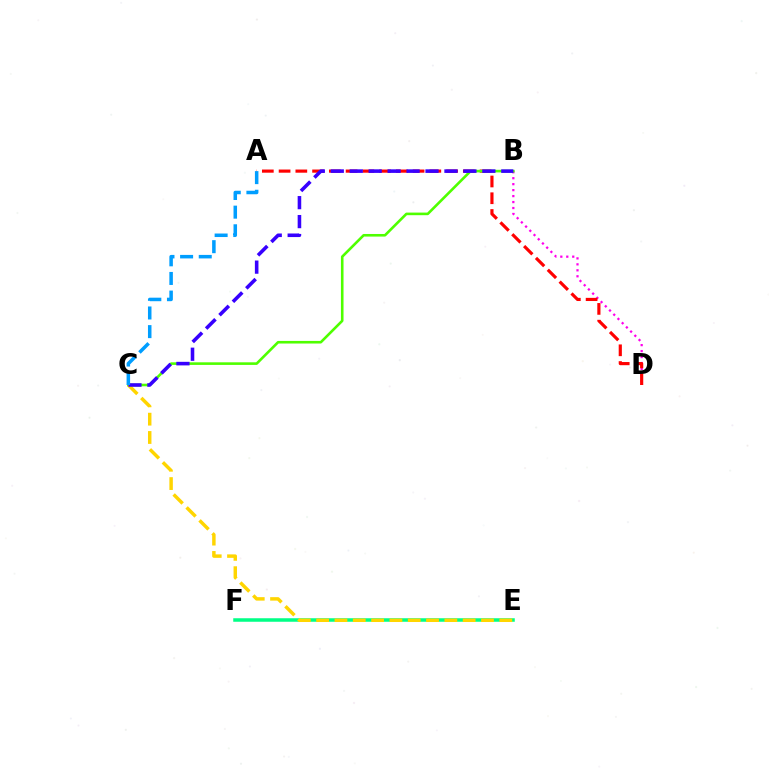{('B', 'D'): [{'color': '#ff00ed', 'line_style': 'dotted', 'thickness': 1.62}], ('A', 'D'): [{'color': '#ff0000', 'line_style': 'dashed', 'thickness': 2.28}], ('B', 'C'): [{'color': '#4fff00', 'line_style': 'solid', 'thickness': 1.87}, {'color': '#3700ff', 'line_style': 'dashed', 'thickness': 2.57}], ('E', 'F'): [{'color': '#00ff86', 'line_style': 'solid', 'thickness': 2.53}], ('C', 'E'): [{'color': '#ffd500', 'line_style': 'dashed', 'thickness': 2.49}], ('A', 'C'): [{'color': '#009eff', 'line_style': 'dashed', 'thickness': 2.53}]}